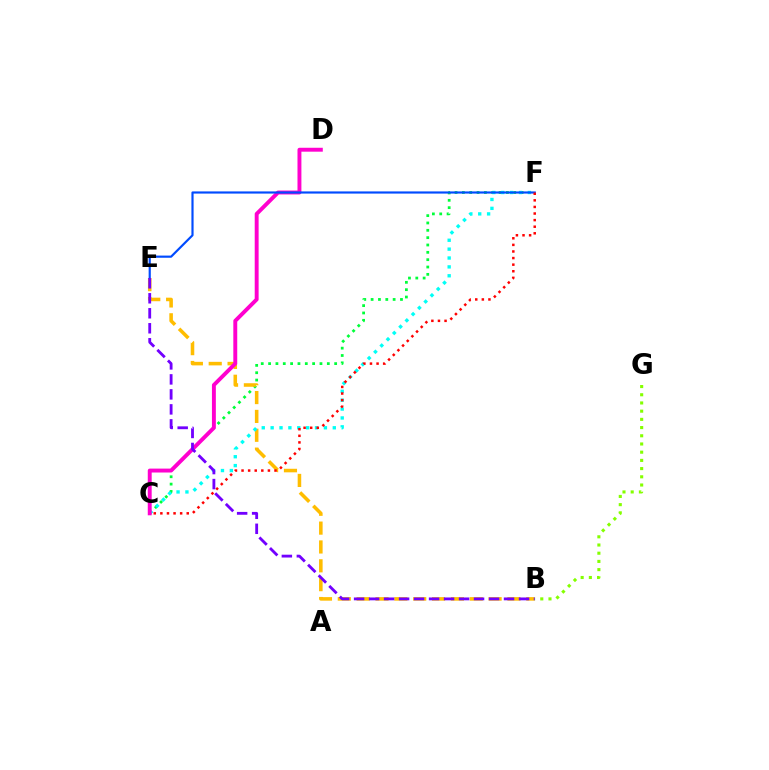{('C', 'F'): [{'color': '#00ff39', 'line_style': 'dotted', 'thickness': 1.99}, {'color': '#00fff6', 'line_style': 'dotted', 'thickness': 2.41}, {'color': '#ff0000', 'line_style': 'dotted', 'thickness': 1.79}], ('B', 'E'): [{'color': '#ffbd00', 'line_style': 'dashed', 'thickness': 2.56}, {'color': '#7200ff', 'line_style': 'dashed', 'thickness': 2.04}], ('C', 'D'): [{'color': '#ff00cf', 'line_style': 'solid', 'thickness': 2.82}], ('B', 'G'): [{'color': '#84ff00', 'line_style': 'dotted', 'thickness': 2.23}], ('E', 'F'): [{'color': '#004bff', 'line_style': 'solid', 'thickness': 1.56}]}